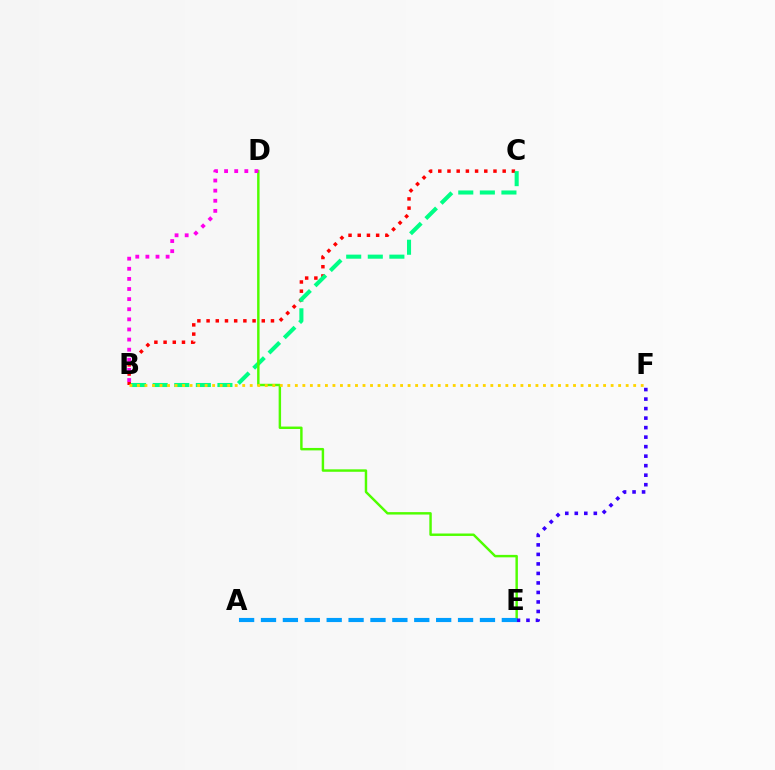{('B', 'C'): [{'color': '#ff0000', 'line_style': 'dotted', 'thickness': 2.5}, {'color': '#00ff86', 'line_style': 'dashed', 'thickness': 2.93}], ('D', 'E'): [{'color': '#4fff00', 'line_style': 'solid', 'thickness': 1.76}], ('E', 'F'): [{'color': '#3700ff', 'line_style': 'dotted', 'thickness': 2.58}], ('B', 'F'): [{'color': '#ffd500', 'line_style': 'dotted', 'thickness': 2.04}], ('B', 'D'): [{'color': '#ff00ed', 'line_style': 'dotted', 'thickness': 2.75}], ('A', 'E'): [{'color': '#009eff', 'line_style': 'dashed', 'thickness': 2.97}]}